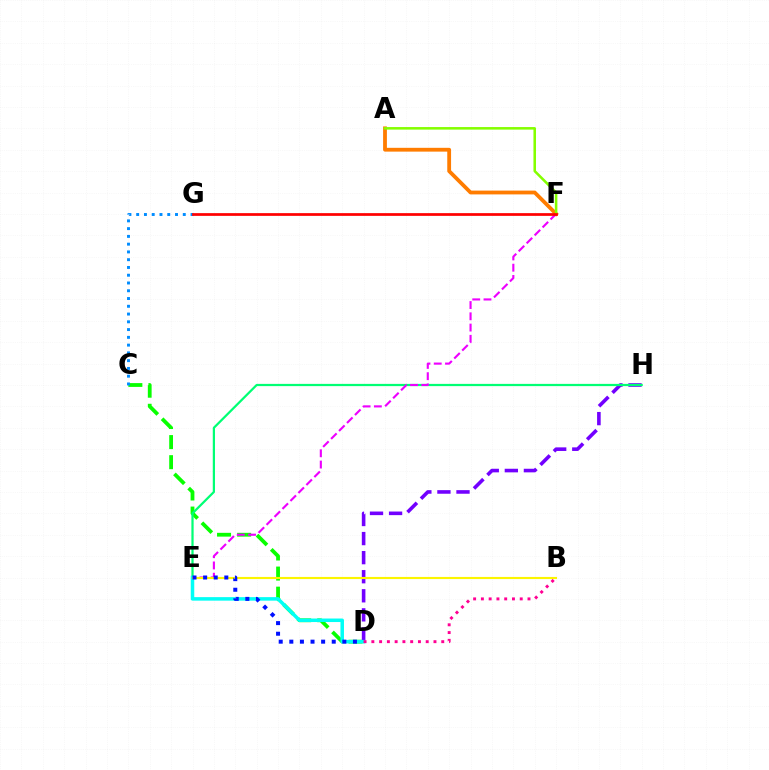{('A', 'F'): [{'color': '#ff7c00', 'line_style': 'solid', 'thickness': 2.74}, {'color': '#84ff00', 'line_style': 'solid', 'thickness': 1.84}], ('C', 'D'): [{'color': '#08ff00', 'line_style': 'dashed', 'thickness': 2.73}], ('D', 'H'): [{'color': '#7200ff', 'line_style': 'dashed', 'thickness': 2.59}], ('E', 'H'): [{'color': '#00ff74', 'line_style': 'solid', 'thickness': 1.61}], ('C', 'G'): [{'color': '#008cff', 'line_style': 'dotted', 'thickness': 2.11}], ('E', 'F'): [{'color': '#ee00ff', 'line_style': 'dashed', 'thickness': 1.53}], ('F', 'G'): [{'color': '#ff0000', 'line_style': 'solid', 'thickness': 1.96}], ('D', 'E'): [{'color': '#00fff6', 'line_style': 'solid', 'thickness': 2.53}, {'color': '#0010ff', 'line_style': 'dotted', 'thickness': 2.88}], ('B', 'E'): [{'color': '#fcf500', 'line_style': 'solid', 'thickness': 1.53}], ('B', 'D'): [{'color': '#ff0094', 'line_style': 'dotted', 'thickness': 2.11}]}